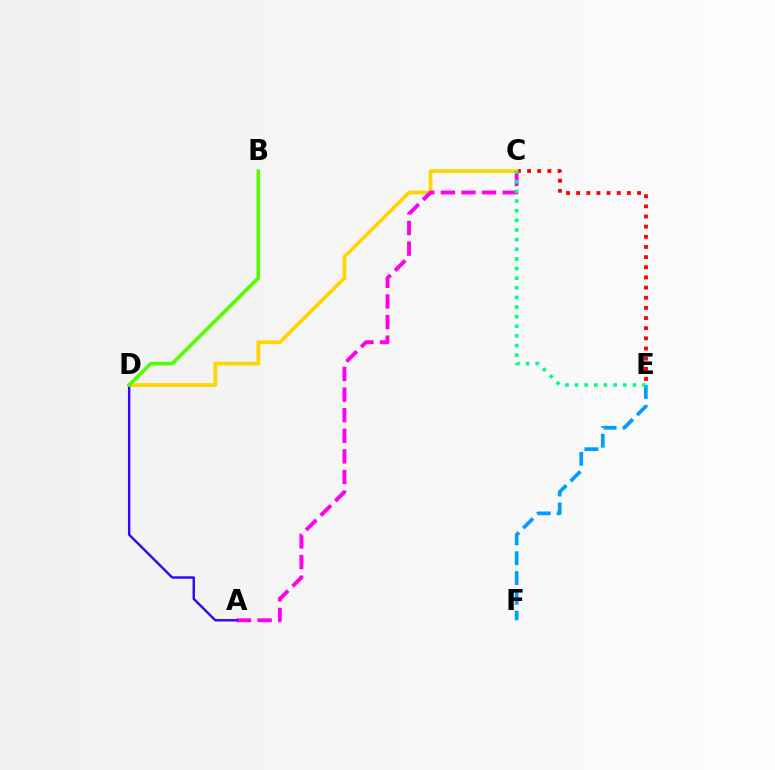{('C', 'E'): [{'color': '#ff0000', 'line_style': 'dotted', 'thickness': 2.76}, {'color': '#00ff86', 'line_style': 'dotted', 'thickness': 2.62}], ('C', 'D'): [{'color': '#ffd500', 'line_style': 'solid', 'thickness': 2.68}], ('A', 'C'): [{'color': '#ff00ed', 'line_style': 'dashed', 'thickness': 2.8}], ('A', 'D'): [{'color': '#3700ff', 'line_style': 'solid', 'thickness': 1.73}], ('B', 'D'): [{'color': '#4fff00', 'line_style': 'solid', 'thickness': 2.58}], ('E', 'F'): [{'color': '#009eff', 'line_style': 'dashed', 'thickness': 2.69}]}